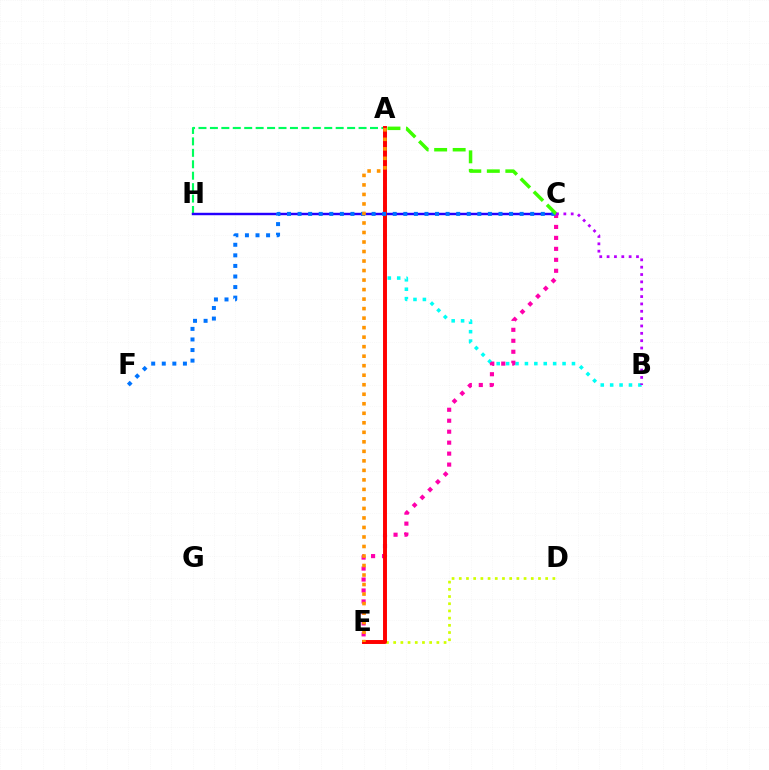{('A', 'B'): [{'color': '#00fff6', 'line_style': 'dotted', 'thickness': 2.56}], ('A', 'H'): [{'color': '#00ff5c', 'line_style': 'dashed', 'thickness': 1.55}], ('D', 'E'): [{'color': '#d1ff00', 'line_style': 'dotted', 'thickness': 1.96}], ('C', 'H'): [{'color': '#2500ff', 'line_style': 'solid', 'thickness': 1.75}], ('C', 'E'): [{'color': '#ff00ac', 'line_style': 'dotted', 'thickness': 2.98}], ('A', 'E'): [{'color': '#ff0000', 'line_style': 'solid', 'thickness': 2.83}, {'color': '#ff9400', 'line_style': 'dotted', 'thickness': 2.59}], ('C', 'F'): [{'color': '#0074ff', 'line_style': 'dotted', 'thickness': 2.87}], ('A', 'C'): [{'color': '#3dff00', 'line_style': 'dashed', 'thickness': 2.52}], ('B', 'C'): [{'color': '#b900ff', 'line_style': 'dotted', 'thickness': 2.0}]}